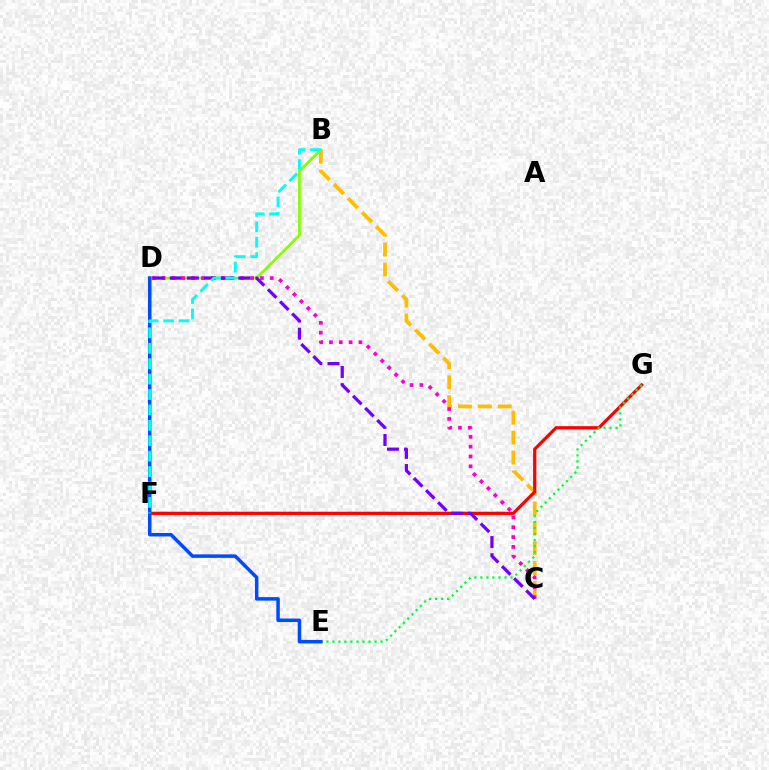{('B', 'C'): [{'color': '#ffbd00', 'line_style': 'dashed', 'thickness': 2.71}], ('B', 'D'): [{'color': '#84ff00', 'line_style': 'solid', 'thickness': 1.98}], ('C', 'D'): [{'color': '#ff00cf', 'line_style': 'dotted', 'thickness': 2.67}, {'color': '#7200ff', 'line_style': 'dashed', 'thickness': 2.33}], ('F', 'G'): [{'color': '#ff0000', 'line_style': 'solid', 'thickness': 2.33}], ('E', 'G'): [{'color': '#00ff39', 'line_style': 'dotted', 'thickness': 1.64}], ('D', 'E'): [{'color': '#004bff', 'line_style': 'solid', 'thickness': 2.52}], ('B', 'F'): [{'color': '#00fff6', 'line_style': 'dashed', 'thickness': 2.09}]}